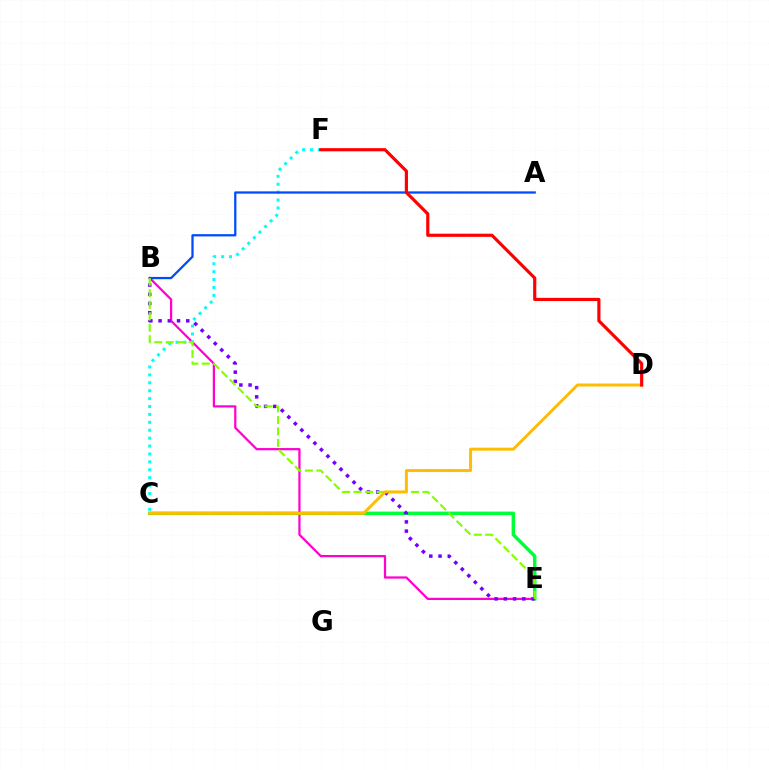{('B', 'E'): [{'color': '#ff00cf', 'line_style': 'solid', 'thickness': 1.61}, {'color': '#7200ff', 'line_style': 'dotted', 'thickness': 2.51}, {'color': '#84ff00', 'line_style': 'dashed', 'thickness': 1.56}], ('C', 'F'): [{'color': '#00fff6', 'line_style': 'dotted', 'thickness': 2.15}], ('C', 'E'): [{'color': '#00ff39', 'line_style': 'solid', 'thickness': 2.49}], ('A', 'B'): [{'color': '#004bff', 'line_style': 'solid', 'thickness': 1.63}], ('C', 'D'): [{'color': '#ffbd00', 'line_style': 'solid', 'thickness': 2.14}], ('D', 'F'): [{'color': '#ff0000', 'line_style': 'solid', 'thickness': 2.28}]}